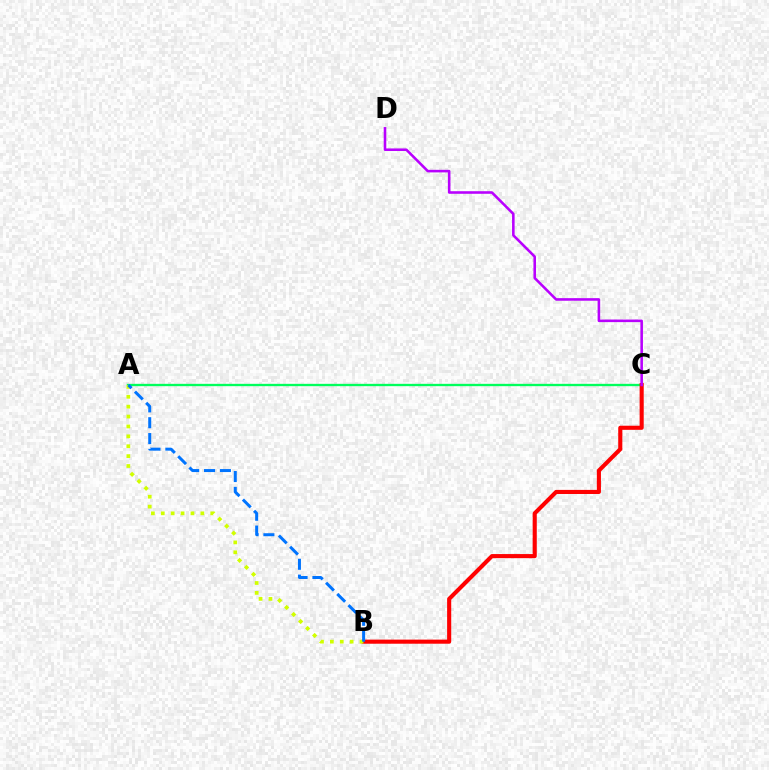{('A', 'C'): [{'color': '#00ff5c', 'line_style': 'solid', 'thickness': 1.68}], ('B', 'C'): [{'color': '#ff0000', 'line_style': 'solid', 'thickness': 2.95}], ('A', 'B'): [{'color': '#d1ff00', 'line_style': 'dotted', 'thickness': 2.69}, {'color': '#0074ff', 'line_style': 'dashed', 'thickness': 2.15}], ('C', 'D'): [{'color': '#b900ff', 'line_style': 'solid', 'thickness': 1.85}]}